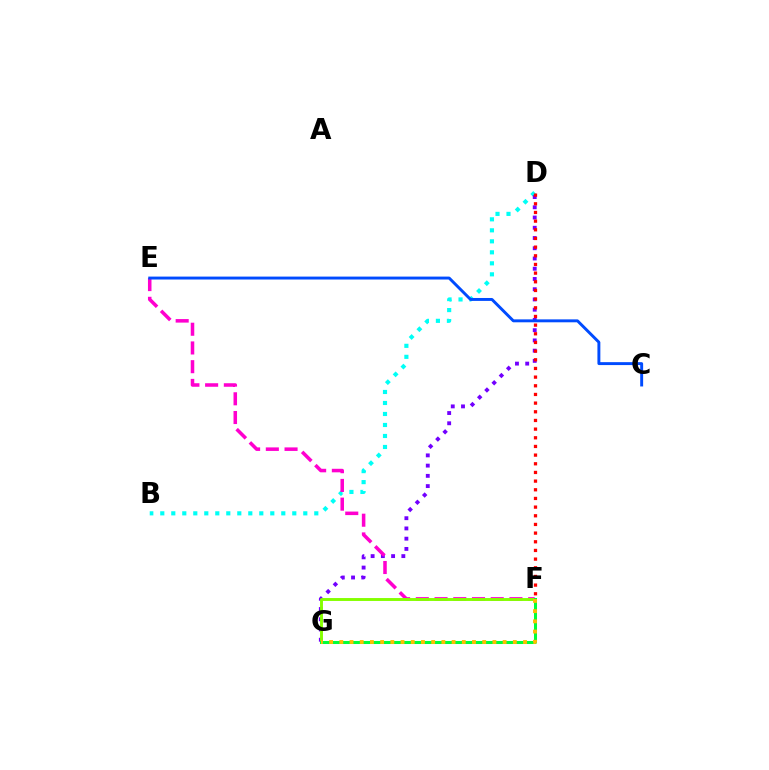{('B', 'D'): [{'color': '#00fff6', 'line_style': 'dotted', 'thickness': 2.99}], ('D', 'G'): [{'color': '#7200ff', 'line_style': 'dotted', 'thickness': 2.78}], ('E', 'F'): [{'color': '#ff00cf', 'line_style': 'dashed', 'thickness': 2.54}], ('F', 'G'): [{'color': '#84ff00', 'line_style': 'solid', 'thickness': 2.1}, {'color': '#00ff39', 'line_style': 'solid', 'thickness': 2.18}, {'color': '#ffbd00', 'line_style': 'dotted', 'thickness': 2.77}], ('C', 'E'): [{'color': '#004bff', 'line_style': 'solid', 'thickness': 2.11}], ('D', 'F'): [{'color': '#ff0000', 'line_style': 'dotted', 'thickness': 2.35}]}